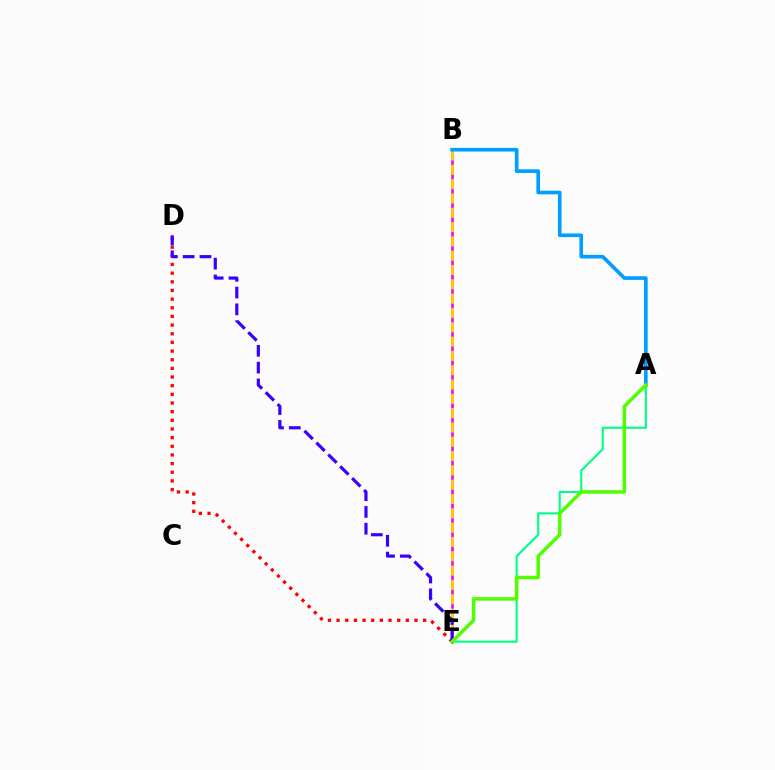{('B', 'E'): [{'color': '#ff00ed', 'line_style': 'solid', 'thickness': 1.88}, {'color': '#ffd500', 'line_style': 'dashed', 'thickness': 1.94}], ('D', 'E'): [{'color': '#ff0000', 'line_style': 'dotted', 'thickness': 2.35}, {'color': '#3700ff', 'line_style': 'dashed', 'thickness': 2.28}], ('A', 'E'): [{'color': '#00ff86', 'line_style': 'solid', 'thickness': 1.53}, {'color': '#4fff00', 'line_style': 'solid', 'thickness': 2.52}], ('A', 'B'): [{'color': '#009eff', 'line_style': 'solid', 'thickness': 2.62}]}